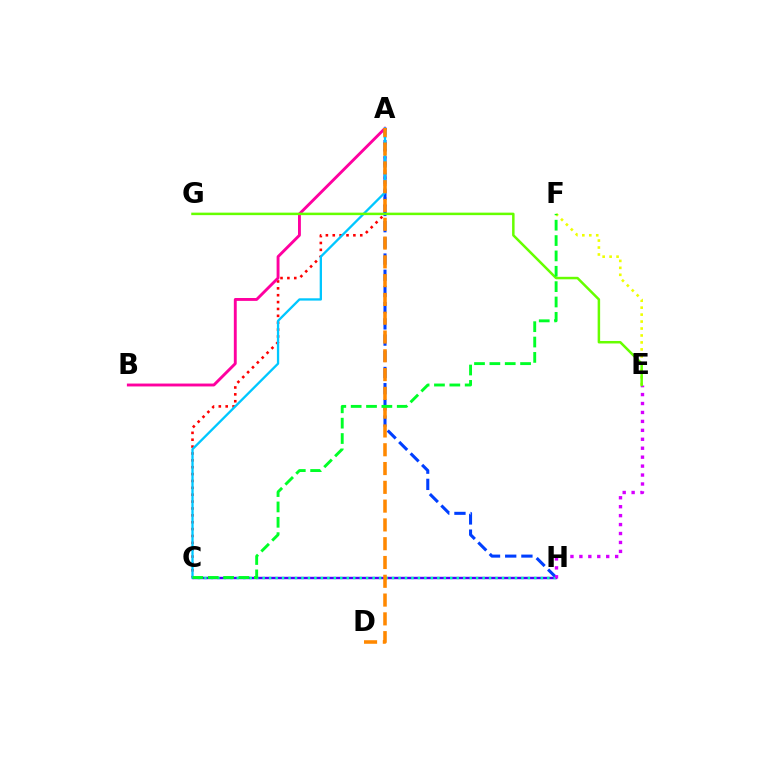{('A', 'C'): [{'color': '#ff0000', 'line_style': 'dotted', 'thickness': 1.87}, {'color': '#00c7ff', 'line_style': 'solid', 'thickness': 1.66}], ('A', 'B'): [{'color': '#ff00a0', 'line_style': 'solid', 'thickness': 2.08}], ('C', 'H'): [{'color': '#4f00ff', 'line_style': 'solid', 'thickness': 1.73}, {'color': '#00ffaf', 'line_style': 'dotted', 'thickness': 1.76}], ('E', 'F'): [{'color': '#eeff00', 'line_style': 'dotted', 'thickness': 1.89}], ('A', 'H'): [{'color': '#003fff', 'line_style': 'dashed', 'thickness': 2.2}], ('E', 'H'): [{'color': '#d600ff', 'line_style': 'dotted', 'thickness': 2.43}], ('A', 'D'): [{'color': '#ff8800', 'line_style': 'dashed', 'thickness': 2.55}], ('E', 'G'): [{'color': '#66ff00', 'line_style': 'solid', 'thickness': 1.8}], ('C', 'F'): [{'color': '#00ff27', 'line_style': 'dashed', 'thickness': 2.09}]}